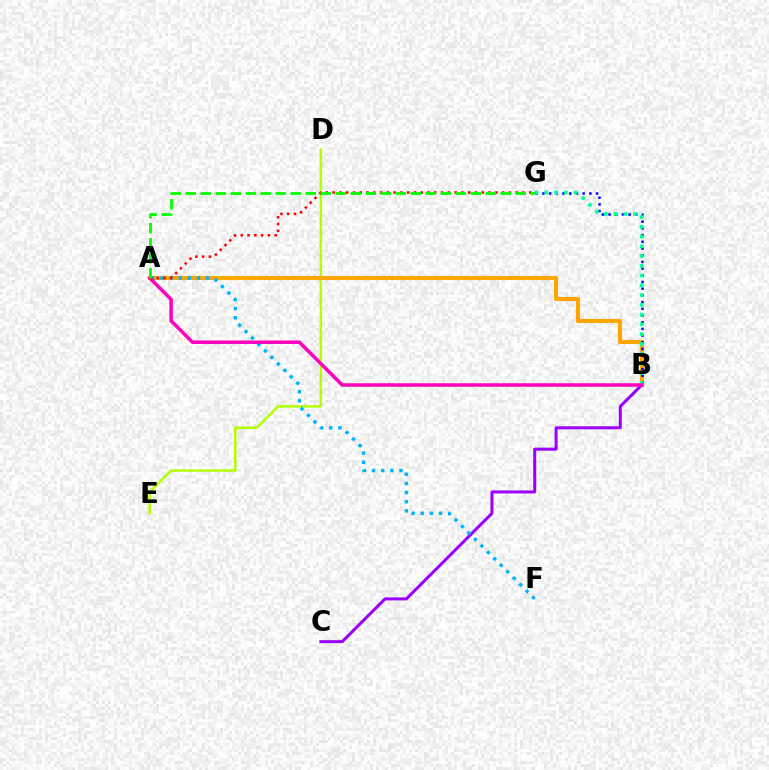{('D', 'E'): [{'color': '#b3ff00', 'line_style': 'solid', 'thickness': 1.81}], ('A', 'B'): [{'color': '#ffa500', 'line_style': 'solid', 'thickness': 2.97}, {'color': '#ff00bd', 'line_style': 'solid', 'thickness': 2.51}], ('B', 'C'): [{'color': '#9b00ff', 'line_style': 'solid', 'thickness': 2.17}], ('B', 'G'): [{'color': '#0010ff', 'line_style': 'dotted', 'thickness': 1.82}, {'color': '#00ff9d', 'line_style': 'dotted', 'thickness': 2.65}], ('A', 'F'): [{'color': '#00b5ff', 'line_style': 'dotted', 'thickness': 2.48}], ('A', 'G'): [{'color': '#ff0000', 'line_style': 'dotted', 'thickness': 1.84}, {'color': '#08ff00', 'line_style': 'dashed', 'thickness': 2.04}]}